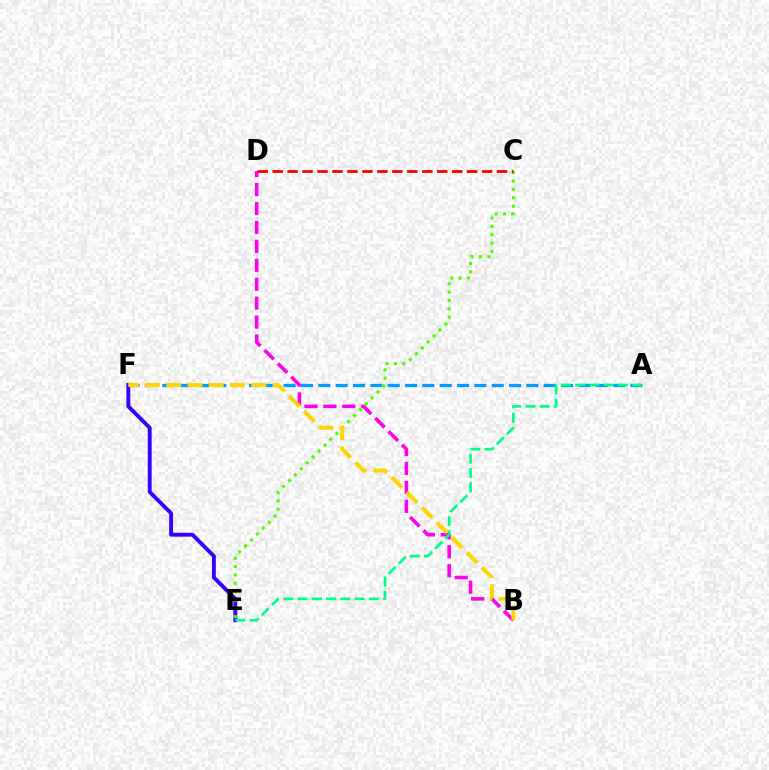{('B', 'D'): [{'color': '#ff00ed', 'line_style': 'dashed', 'thickness': 2.57}], ('A', 'F'): [{'color': '#009eff', 'line_style': 'dashed', 'thickness': 2.36}], ('E', 'F'): [{'color': '#3700ff', 'line_style': 'solid', 'thickness': 2.8}], ('C', 'E'): [{'color': '#4fff00', 'line_style': 'dotted', 'thickness': 2.27}], ('A', 'E'): [{'color': '#00ff86', 'line_style': 'dashed', 'thickness': 1.93}], ('B', 'F'): [{'color': '#ffd500', 'line_style': 'dashed', 'thickness': 2.88}], ('C', 'D'): [{'color': '#ff0000', 'line_style': 'dashed', 'thickness': 2.03}]}